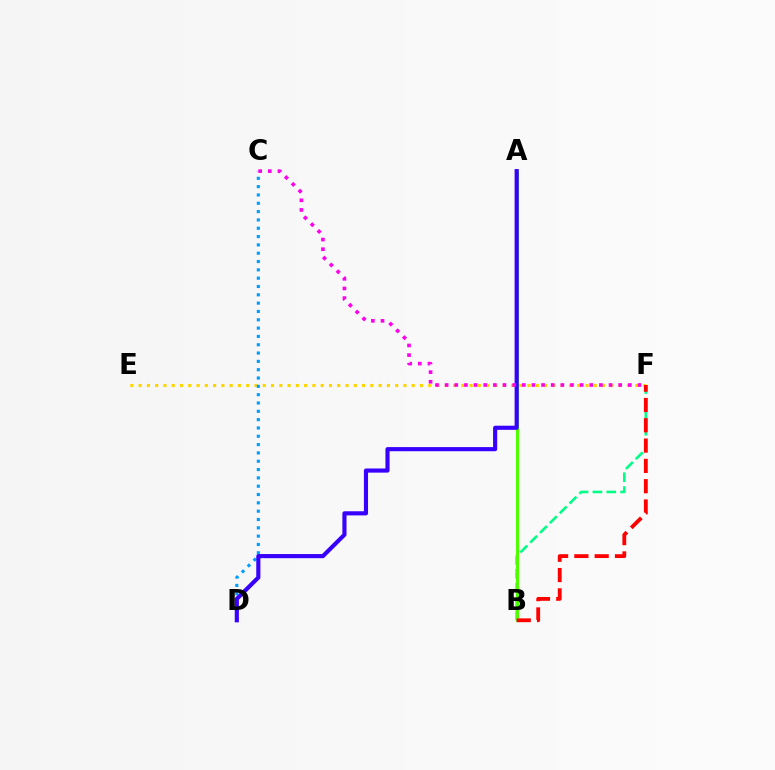{('E', 'F'): [{'color': '#ffd500', 'line_style': 'dotted', 'thickness': 2.25}], ('B', 'F'): [{'color': '#00ff86', 'line_style': 'dashed', 'thickness': 1.89}, {'color': '#ff0000', 'line_style': 'dashed', 'thickness': 2.76}], ('A', 'B'): [{'color': '#4fff00', 'line_style': 'solid', 'thickness': 2.2}], ('C', 'D'): [{'color': '#009eff', 'line_style': 'dotted', 'thickness': 2.26}], ('A', 'D'): [{'color': '#3700ff', 'line_style': 'solid', 'thickness': 2.97}], ('C', 'F'): [{'color': '#ff00ed', 'line_style': 'dotted', 'thickness': 2.62}]}